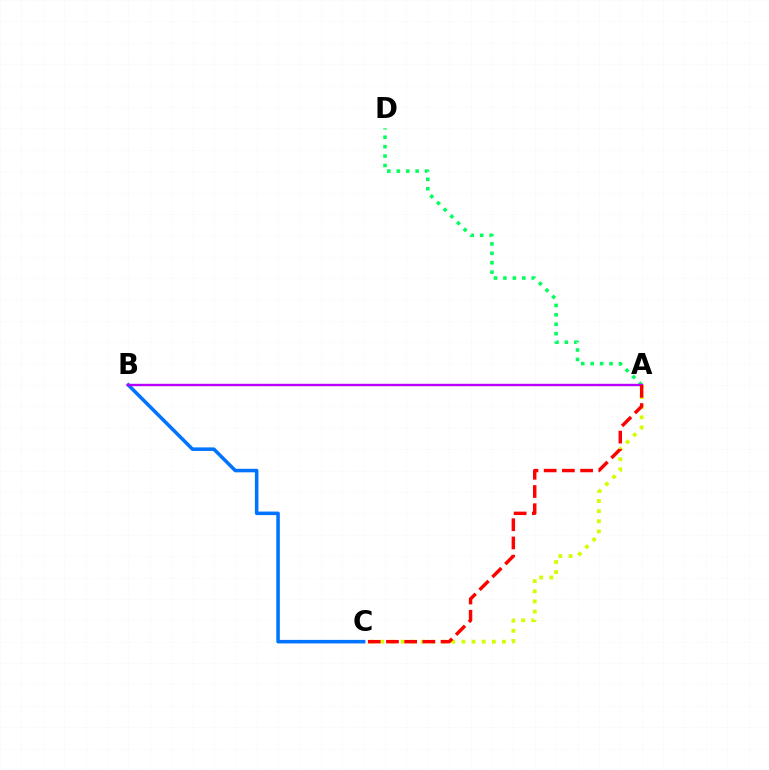{('A', 'C'): [{'color': '#d1ff00', 'line_style': 'dotted', 'thickness': 2.75}, {'color': '#ff0000', 'line_style': 'dashed', 'thickness': 2.47}], ('B', 'C'): [{'color': '#0074ff', 'line_style': 'solid', 'thickness': 2.54}], ('A', 'D'): [{'color': '#00ff5c', 'line_style': 'dotted', 'thickness': 2.56}], ('A', 'B'): [{'color': '#b900ff', 'line_style': 'solid', 'thickness': 1.72}]}